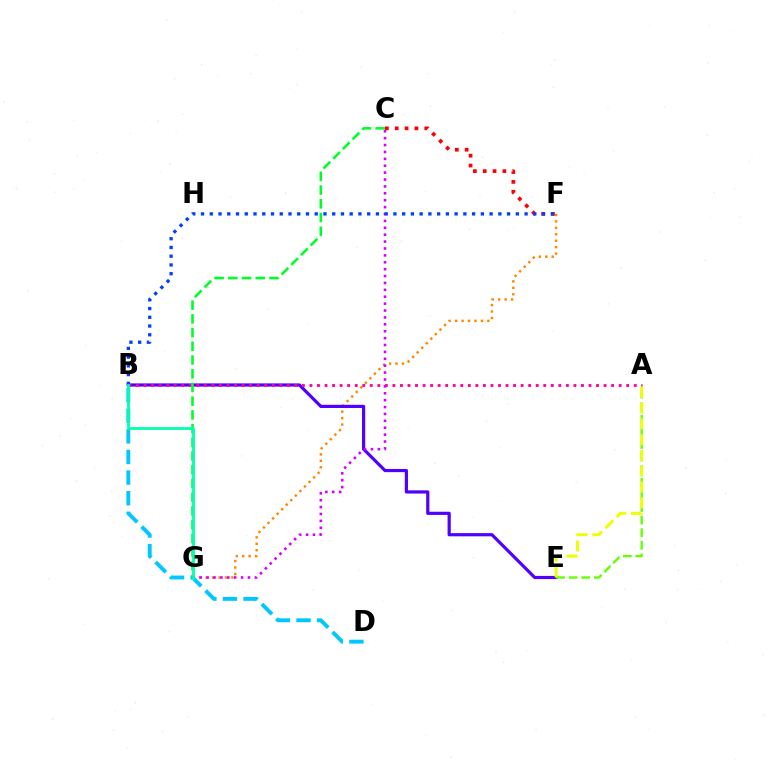{('B', 'D'): [{'color': '#00c7ff', 'line_style': 'dashed', 'thickness': 2.8}], ('F', 'G'): [{'color': '#ff8800', 'line_style': 'dotted', 'thickness': 1.75}], ('B', 'E'): [{'color': '#4f00ff', 'line_style': 'solid', 'thickness': 2.29}], ('C', 'F'): [{'color': '#ff0000', 'line_style': 'dotted', 'thickness': 2.68}], ('A', 'E'): [{'color': '#66ff00', 'line_style': 'dashed', 'thickness': 1.71}, {'color': '#eeff00', 'line_style': 'dashed', 'thickness': 2.15}], ('A', 'B'): [{'color': '#ff00a0', 'line_style': 'dotted', 'thickness': 2.05}], ('C', 'G'): [{'color': '#00ff27', 'line_style': 'dashed', 'thickness': 1.86}, {'color': '#d600ff', 'line_style': 'dotted', 'thickness': 1.87}], ('B', 'F'): [{'color': '#003fff', 'line_style': 'dotted', 'thickness': 2.38}], ('B', 'G'): [{'color': '#00ffaf', 'line_style': 'solid', 'thickness': 1.99}]}